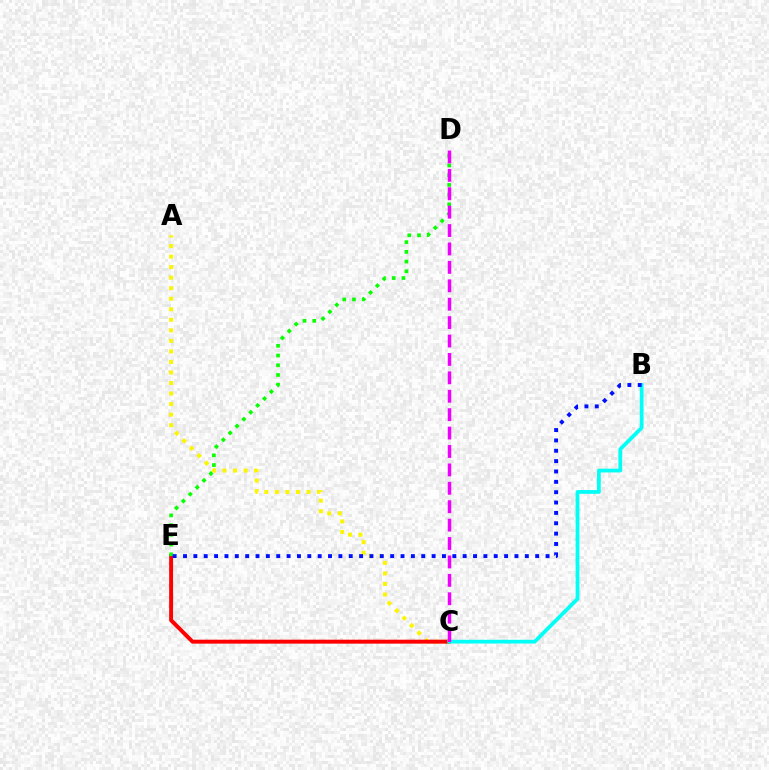{('A', 'C'): [{'color': '#fcf500', 'line_style': 'dotted', 'thickness': 2.86}], ('C', 'E'): [{'color': '#ff0000', 'line_style': 'solid', 'thickness': 2.84}], ('B', 'C'): [{'color': '#00fff6', 'line_style': 'solid', 'thickness': 2.7}], ('D', 'E'): [{'color': '#08ff00', 'line_style': 'dotted', 'thickness': 2.64}], ('B', 'E'): [{'color': '#0010ff', 'line_style': 'dotted', 'thickness': 2.81}], ('C', 'D'): [{'color': '#ee00ff', 'line_style': 'dashed', 'thickness': 2.5}]}